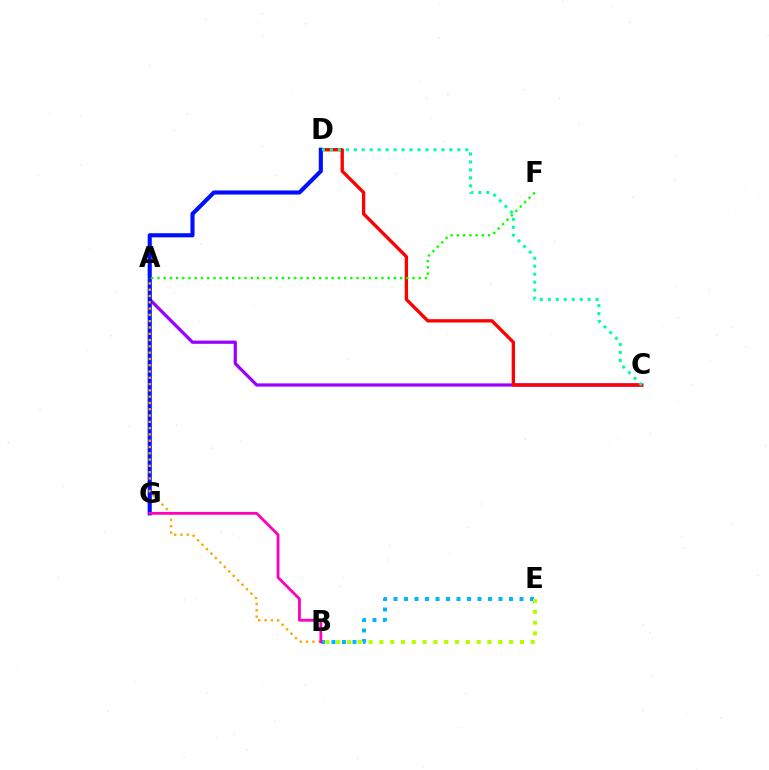{('A', 'C'): [{'color': '#9b00ff', 'line_style': 'solid', 'thickness': 2.32}], ('C', 'D'): [{'color': '#ff0000', 'line_style': 'solid', 'thickness': 2.39}, {'color': '#00ff9d', 'line_style': 'dotted', 'thickness': 2.16}], ('D', 'G'): [{'color': '#0010ff', 'line_style': 'solid', 'thickness': 2.97}], ('A', 'B'): [{'color': '#ffa500', 'line_style': 'dotted', 'thickness': 1.71}], ('B', 'E'): [{'color': '#00b5ff', 'line_style': 'dotted', 'thickness': 2.85}, {'color': '#b3ff00', 'line_style': 'dotted', 'thickness': 2.94}], ('A', 'F'): [{'color': '#08ff00', 'line_style': 'dotted', 'thickness': 1.69}], ('B', 'G'): [{'color': '#ff00bd', 'line_style': 'solid', 'thickness': 2.0}]}